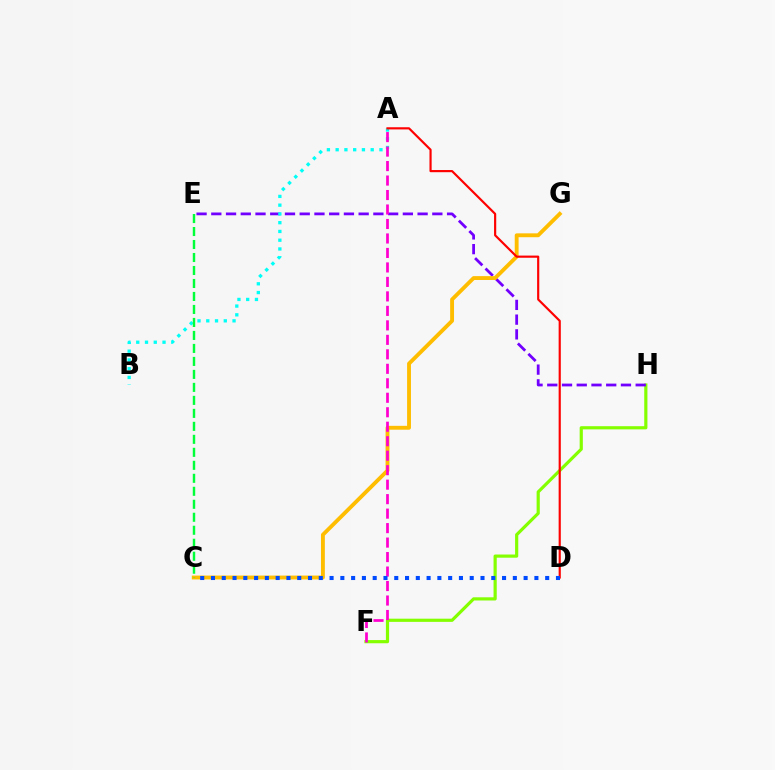{('F', 'H'): [{'color': '#84ff00', 'line_style': 'solid', 'thickness': 2.29}], ('E', 'H'): [{'color': '#7200ff', 'line_style': 'dashed', 'thickness': 2.0}], ('C', 'G'): [{'color': '#ffbd00', 'line_style': 'solid', 'thickness': 2.79}], ('A', 'B'): [{'color': '#00fff6', 'line_style': 'dotted', 'thickness': 2.38}], ('A', 'F'): [{'color': '#ff00cf', 'line_style': 'dashed', 'thickness': 1.97}], ('A', 'D'): [{'color': '#ff0000', 'line_style': 'solid', 'thickness': 1.56}], ('C', 'D'): [{'color': '#004bff', 'line_style': 'dotted', 'thickness': 2.93}], ('C', 'E'): [{'color': '#00ff39', 'line_style': 'dashed', 'thickness': 1.76}]}